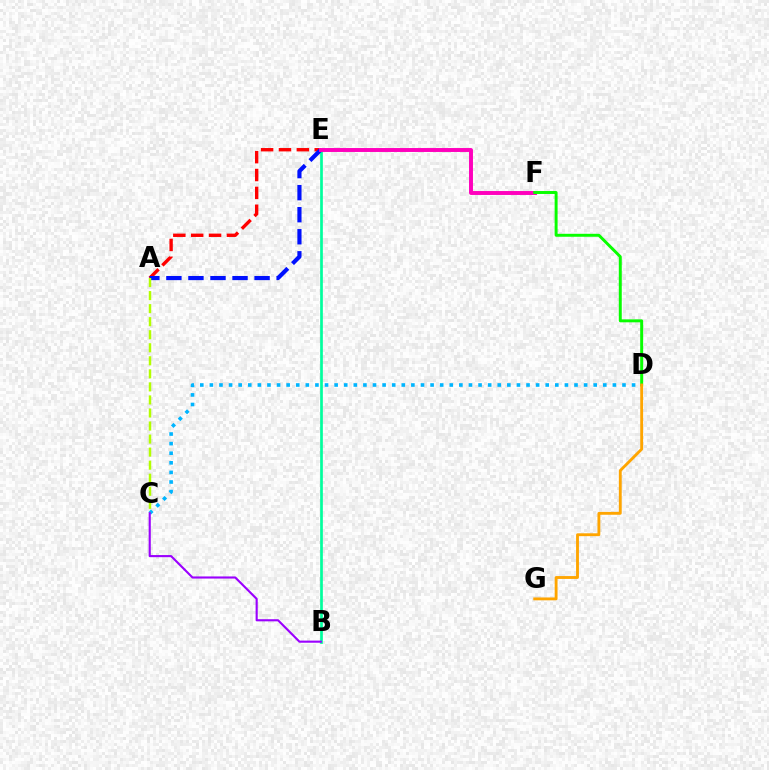{('A', 'E'): [{'color': '#ff0000', 'line_style': 'dashed', 'thickness': 2.43}, {'color': '#0010ff', 'line_style': 'dashed', 'thickness': 3.0}], ('C', 'D'): [{'color': '#00b5ff', 'line_style': 'dotted', 'thickness': 2.61}], ('B', 'E'): [{'color': '#00ff9d', 'line_style': 'solid', 'thickness': 1.94}], ('E', 'F'): [{'color': '#ff00bd', 'line_style': 'solid', 'thickness': 2.83}], ('A', 'C'): [{'color': '#b3ff00', 'line_style': 'dashed', 'thickness': 1.77}], ('B', 'C'): [{'color': '#9b00ff', 'line_style': 'solid', 'thickness': 1.53}], ('D', 'F'): [{'color': '#08ff00', 'line_style': 'solid', 'thickness': 2.12}], ('D', 'G'): [{'color': '#ffa500', 'line_style': 'solid', 'thickness': 2.06}]}